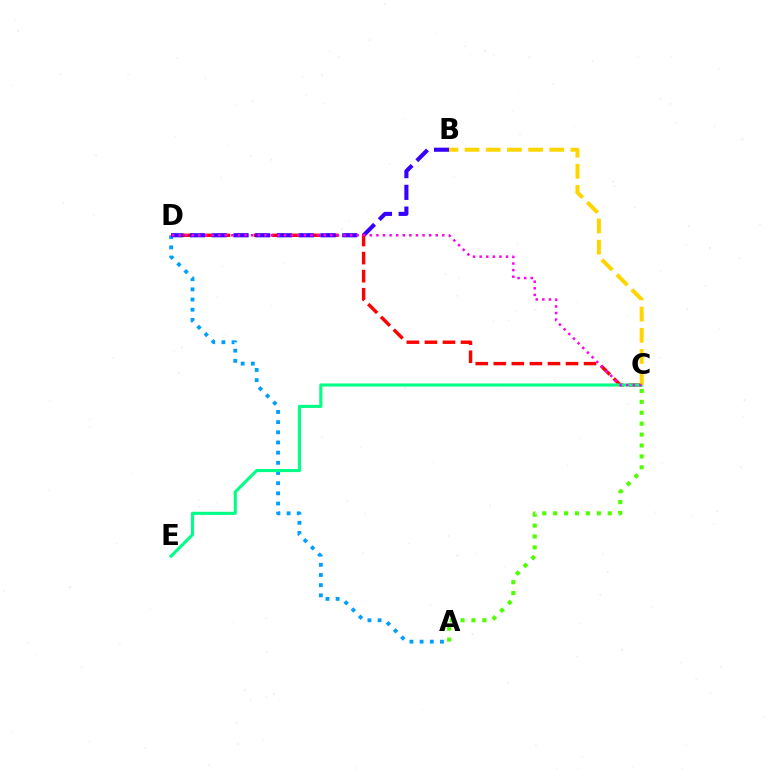{('C', 'D'): [{'color': '#ff0000', 'line_style': 'dashed', 'thickness': 2.45}, {'color': '#ff00ed', 'line_style': 'dotted', 'thickness': 1.79}], ('A', 'C'): [{'color': '#4fff00', 'line_style': 'dotted', 'thickness': 2.96}], ('A', 'D'): [{'color': '#009eff', 'line_style': 'dotted', 'thickness': 2.76}], ('C', 'E'): [{'color': '#00ff86', 'line_style': 'solid', 'thickness': 2.23}], ('B', 'D'): [{'color': '#3700ff', 'line_style': 'dashed', 'thickness': 2.96}], ('B', 'C'): [{'color': '#ffd500', 'line_style': 'dashed', 'thickness': 2.88}]}